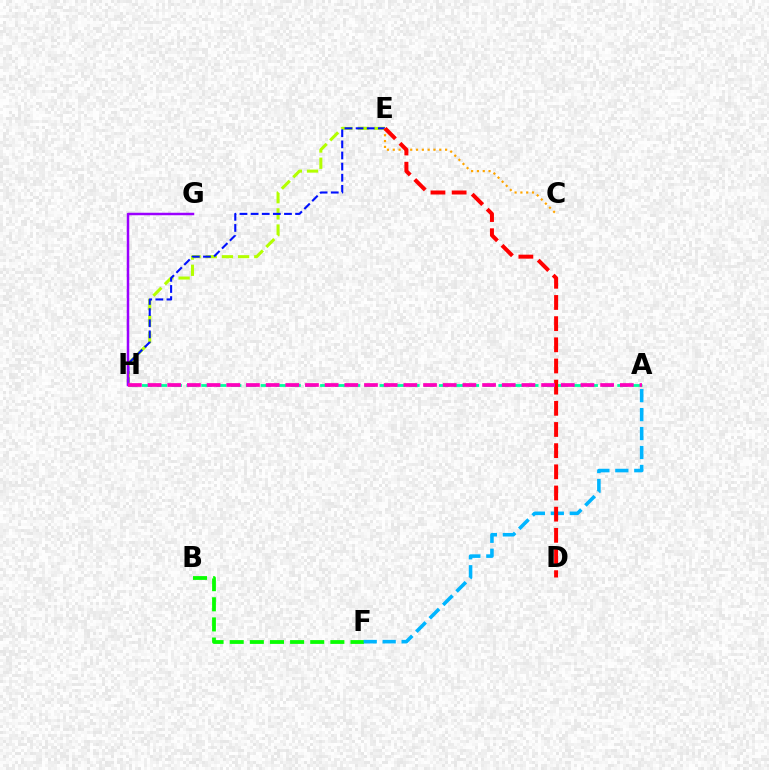{('B', 'F'): [{'color': '#08ff00', 'line_style': 'dashed', 'thickness': 2.74}], ('A', 'F'): [{'color': '#00b5ff', 'line_style': 'dashed', 'thickness': 2.57}], ('E', 'H'): [{'color': '#b3ff00', 'line_style': 'dashed', 'thickness': 2.2}, {'color': '#0010ff', 'line_style': 'dashed', 'thickness': 1.51}], ('A', 'H'): [{'color': '#00ff9d', 'line_style': 'dashed', 'thickness': 2.02}, {'color': '#ff00bd', 'line_style': 'dashed', 'thickness': 2.67}], ('C', 'E'): [{'color': '#ffa500', 'line_style': 'dotted', 'thickness': 1.58}], ('D', 'E'): [{'color': '#ff0000', 'line_style': 'dashed', 'thickness': 2.88}], ('G', 'H'): [{'color': '#9b00ff', 'line_style': 'solid', 'thickness': 1.79}]}